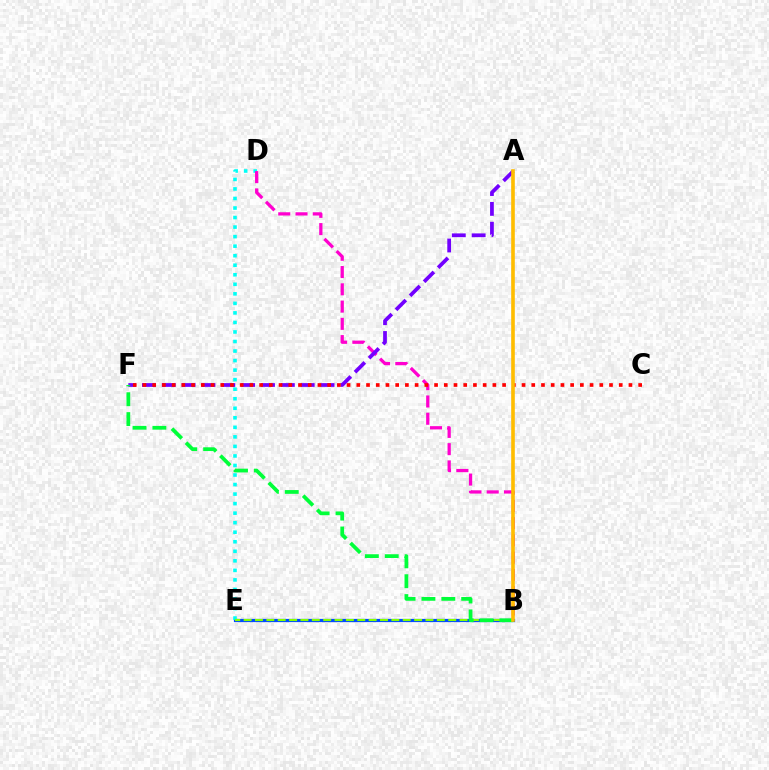{('B', 'E'): [{'color': '#004bff', 'line_style': 'solid', 'thickness': 2.32}, {'color': '#84ff00', 'line_style': 'dashed', 'thickness': 1.54}], ('D', 'E'): [{'color': '#00fff6', 'line_style': 'dotted', 'thickness': 2.59}], ('B', 'D'): [{'color': '#ff00cf', 'line_style': 'dashed', 'thickness': 2.35}], ('A', 'F'): [{'color': '#7200ff', 'line_style': 'dashed', 'thickness': 2.7}], ('B', 'F'): [{'color': '#00ff39', 'line_style': 'dashed', 'thickness': 2.7}], ('C', 'F'): [{'color': '#ff0000', 'line_style': 'dotted', 'thickness': 2.64}], ('A', 'B'): [{'color': '#ffbd00', 'line_style': 'solid', 'thickness': 2.61}]}